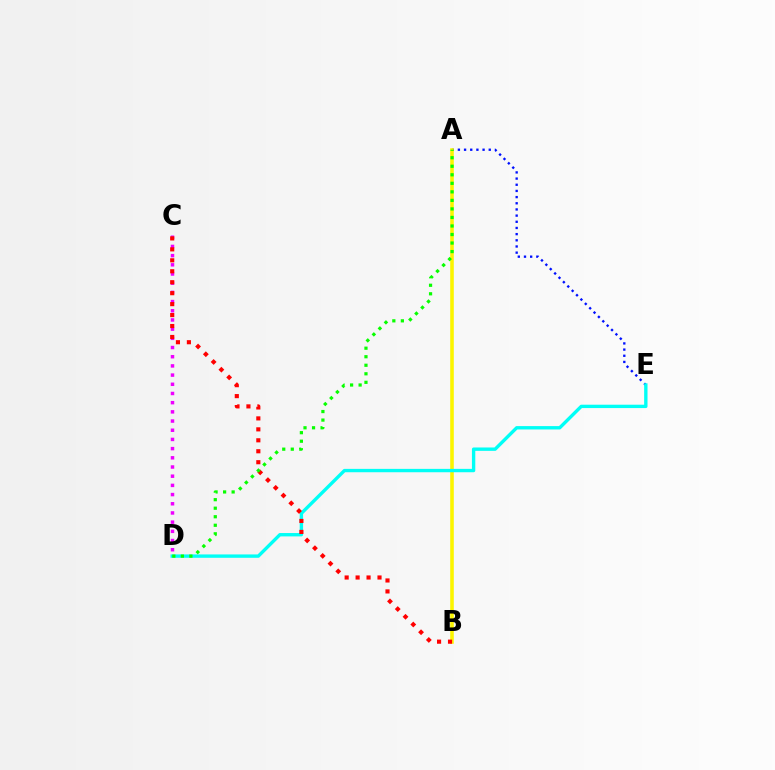{('A', 'E'): [{'color': '#0010ff', 'line_style': 'dotted', 'thickness': 1.68}], ('A', 'B'): [{'color': '#fcf500', 'line_style': 'solid', 'thickness': 2.57}], ('D', 'E'): [{'color': '#00fff6', 'line_style': 'solid', 'thickness': 2.42}], ('C', 'D'): [{'color': '#ee00ff', 'line_style': 'dotted', 'thickness': 2.5}], ('B', 'C'): [{'color': '#ff0000', 'line_style': 'dotted', 'thickness': 2.98}], ('A', 'D'): [{'color': '#08ff00', 'line_style': 'dotted', 'thickness': 2.32}]}